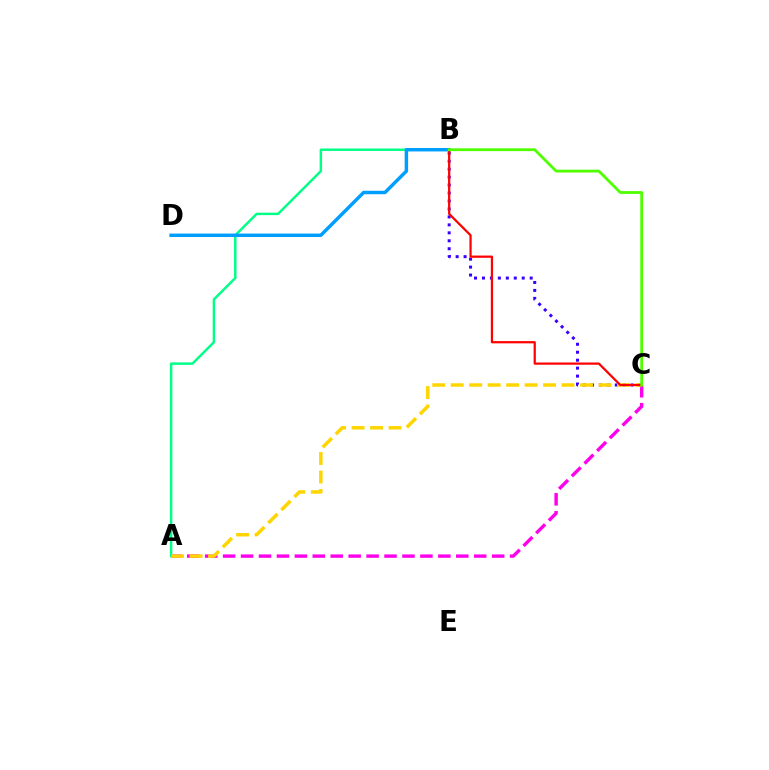{('A', 'B'): [{'color': '#00ff86', 'line_style': 'solid', 'thickness': 1.76}], ('B', 'C'): [{'color': '#3700ff', 'line_style': 'dotted', 'thickness': 2.16}, {'color': '#ff0000', 'line_style': 'solid', 'thickness': 1.61}, {'color': '#4fff00', 'line_style': 'solid', 'thickness': 2.01}], ('A', 'C'): [{'color': '#ff00ed', 'line_style': 'dashed', 'thickness': 2.44}, {'color': '#ffd500', 'line_style': 'dashed', 'thickness': 2.51}], ('B', 'D'): [{'color': '#009eff', 'line_style': 'solid', 'thickness': 2.49}]}